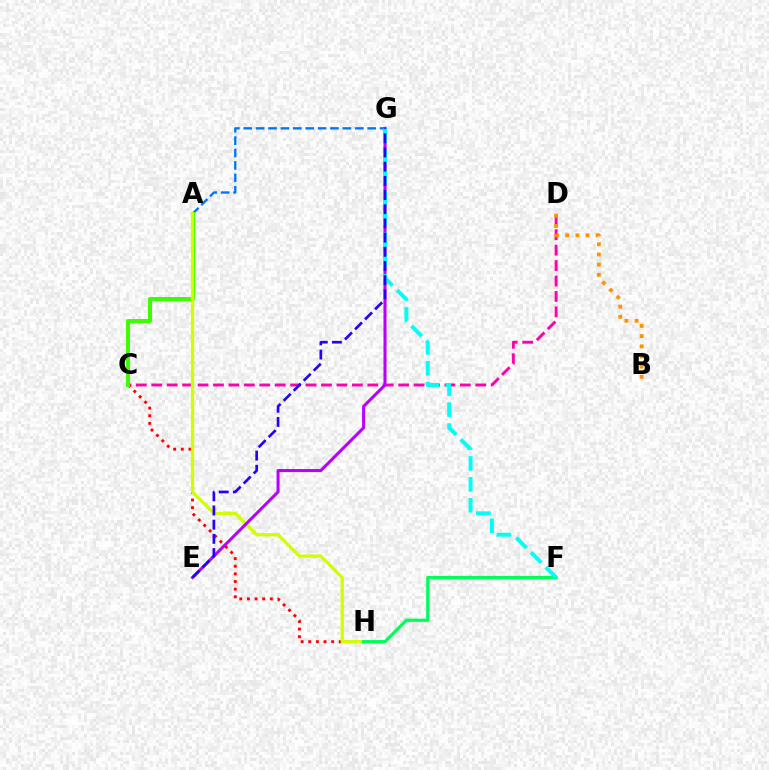{('A', 'G'): [{'color': '#0074ff', 'line_style': 'dashed', 'thickness': 1.68}], ('C', 'D'): [{'color': '#ff00ac', 'line_style': 'dashed', 'thickness': 2.1}], ('C', 'H'): [{'color': '#ff0000', 'line_style': 'dotted', 'thickness': 2.07}], ('A', 'C'): [{'color': '#3dff00', 'line_style': 'solid', 'thickness': 2.87}], ('A', 'H'): [{'color': '#d1ff00', 'line_style': 'solid', 'thickness': 2.36}], ('B', 'D'): [{'color': '#ff9400', 'line_style': 'dotted', 'thickness': 2.76}], ('E', 'G'): [{'color': '#b900ff', 'line_style': 'solid', 'thickness': 2.19}, {'color': '#2500ff', 'line_style': 'dashed', 'thickness': 1.93}], ('F', 'H'): [{'color': '#00ff5c', 'line_style': 'solid', 'thickness': 2.33}], ('F', 'G'): [{'color': '#00fff6', 'line_style': 'dashed', 'thickness': 2.84}]}